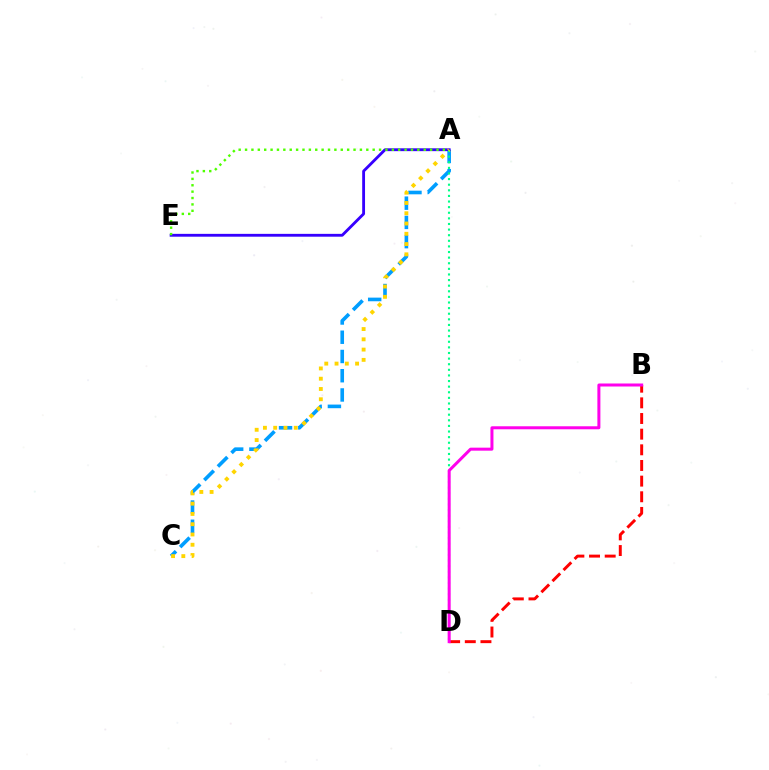{('A', 'C'): [{'color': '#009eff', 'line_style': 'dashed', 'thickness': 2.61}, {'color': '#ffd500', 'line_style': 'dotted', 'thickness': 2.79}], ('A', 'E'): [{'color': '#3700ff', 'line_style': 'solid', 'thickness': 2.04}, {'color': '#4fff00', 'line_style': 'dotted', 'thickness': 1.73}], ('A', 'D'): [{'color': '#00ff86', 'line_style': 'dotted', 'thickness': 1.52}], ('B', 'D'): [{'color': '#ff0000', 'line_style': 'dashed', 'thickness': 2.13}, {'color': '#ff00ed', 'line_style': 'solid', 'thickness': 2.17}]}